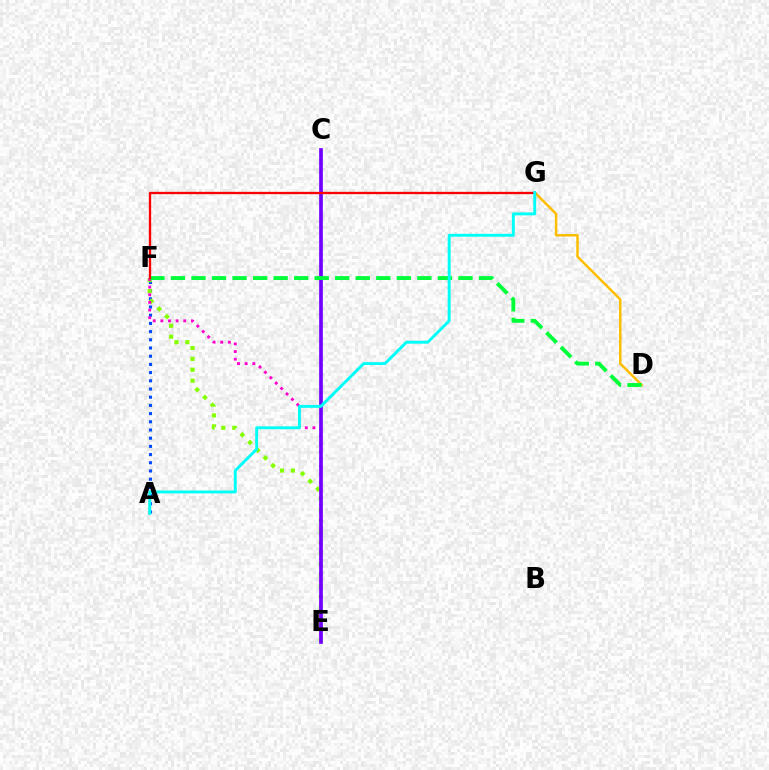{('A', 'F'): [{'color': '#004bff', 'line_style': 'dotted', 'thickness': 2.23}], ('E', 'F'): [{'color': '#84ff00', 'line_style': 'dotted', 'thickness': 2.96}, {'color': '#ff00cf', 'line_style': 'dotted', 'thickness': 2.07}], ('D', 'G'): [{'color': '#ffbd00', 'line_style': 'solid', 'thickness': 1.78}], ('C', 'E'): [{'color': '#7200ff', 'line_style': 'solid', 'thickness': 2.66}], ('D', 'F'): [{'color': '#00ff39', 'line_style': 'dashed', 'thickness': 2.79}], ('F', 'G'): [{'color': '#ff0000', 'line_style': 'solid', 'thickness': 1.68}], ('A', 'G'): [{'color': '#00fff6', 'line_style': 'solid', 'thickness': 2.09}]}